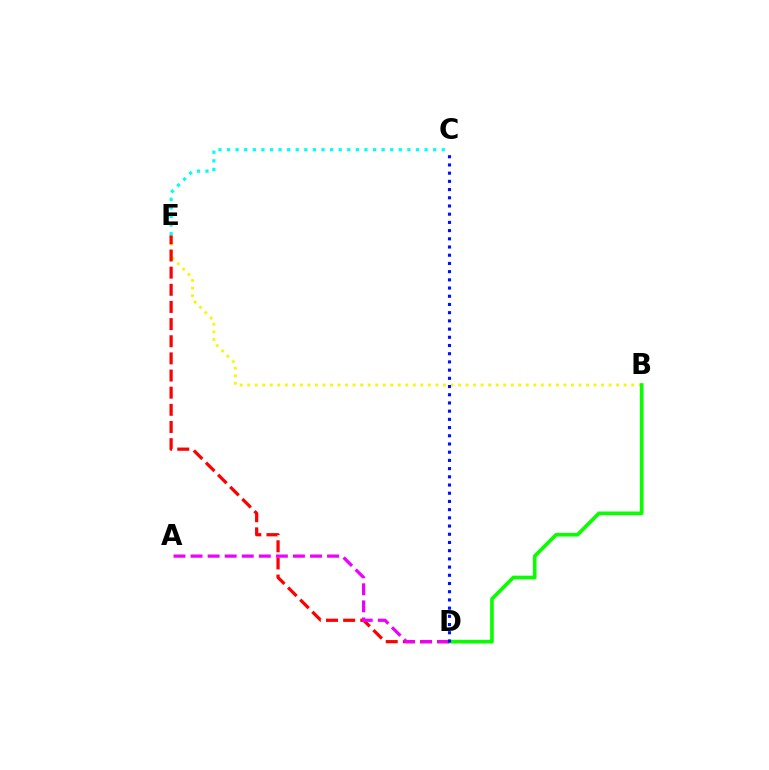{('B', 'E'): [{'color': '#fcf500', 'line_style': 'dotted', 'thickness': 2.05}], ('D', 'E'): [{'color': '#ff0000', 'line_style': 'dashed', 'thickness': 2.33}], ('B', 'D'): [{'color': '#08ff00', 'line_style': 'solid', 'thickness': 2.62}], ('A', 'D'): [{'color': '#ee00ff', 'line_style': 'dashed', 'thickness': 2.32}], ('C', 'E'): [{'color': '#00fff6', 'line_style': 'dotted', 'thickness': 2.33}], ('C', 'D'): [{'color': '#0010ff', 'line_style': 'dotted', 'thickness': 2.23}]}